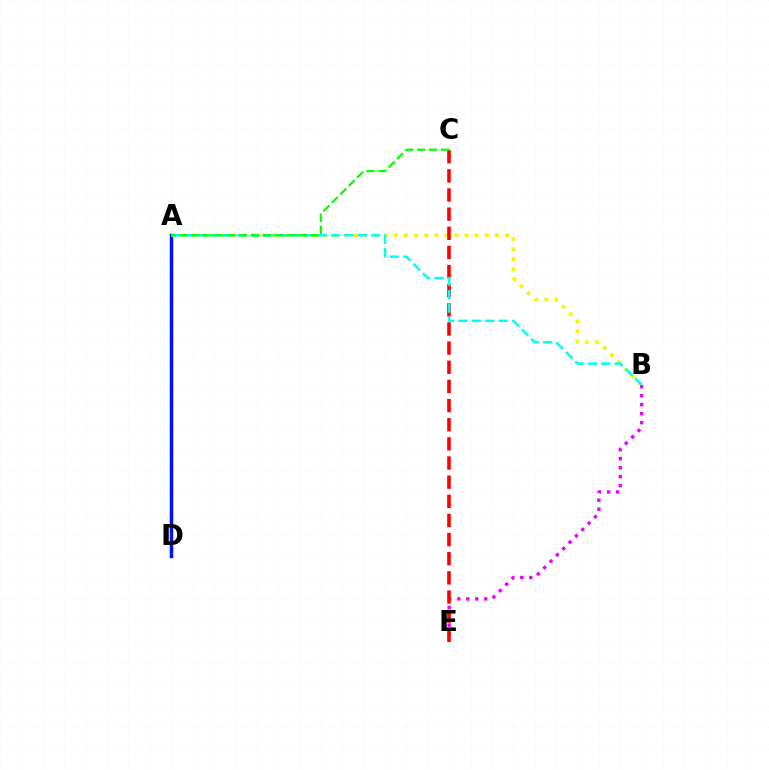{('A', 'D'): [{'color': '#0010ff', 'line_style': 'solid', 'thickness': 2.51}], ('A', 'B'): [{'color': '#fcf500', 'line_style': 'dotted', 'thickness': 2.75}, {'color': '#00fff6', 'line_style': 'dashed', 'thickness': 1.82}], ('B', 'E'): [{'color': '#ee00ff', 'line_style': 'dotted', 'thickness': 2.44}], ('C', 'E'): [{'color': '#ff0000', 'line_style': 'dashed', 'thickness': 2.6}], ('A', 'C'): [{'color': '#08ff00', 'line_style': 'dashed', 'thickness': 1.62}]}